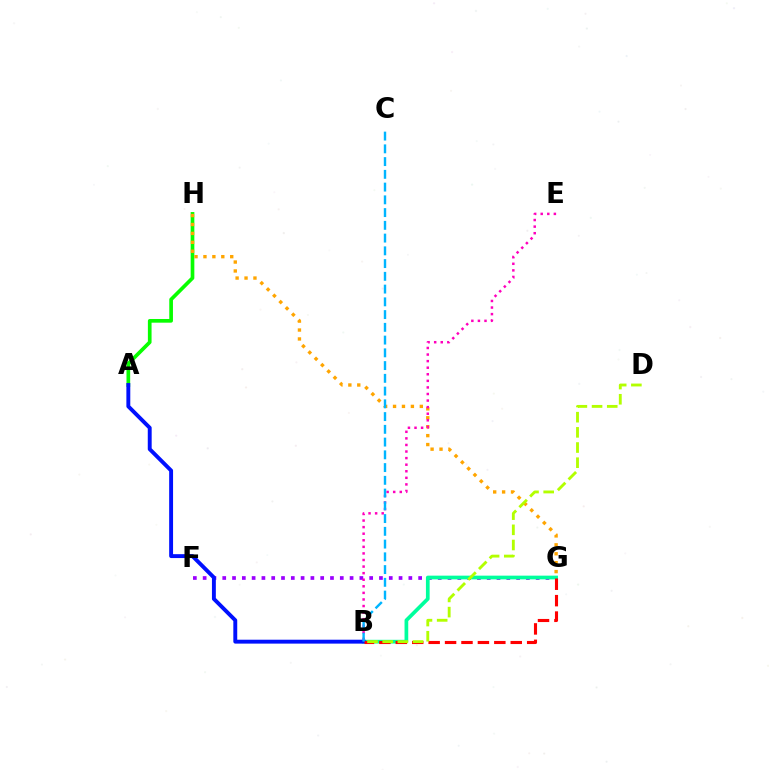{('A', 'H'): [{'color': '#08ff00', 'line_style': 'solid', 'thickness': 2.65}], ('G', 'H'): [{'color': '#ffa500', 'line_style': 'dotted', 'thickness': 2.42}], ('F', 'G'): [{'color': '#9b00ff', 'line_style': 'dotted', 'thickness': 2.66}], ('B', 'G'): [{'color': '#00ff9d', 'line_style': 'solid', 'thickness': 2.67}, {'color': '#ff0000', 'line_style': 'dashed', 'thickness': 2.23}], ('A', 'B'): [{'color': '#0010ff', 'line_style': 'solid', 'thickness': 2.81}], ('B', 'D'): [{'color': '#b3ff00', 'line_style': 'dashed', 'thickness': 2.06}], ('B', 'E'): [{'color': '#ff00bd', 'line_style': 'dotted', 'thickness': 1.79}], ('B', 'C'): [{'color': '#00b5ff', 'line_style': 'dashed', 'thickness': 1.73}]}